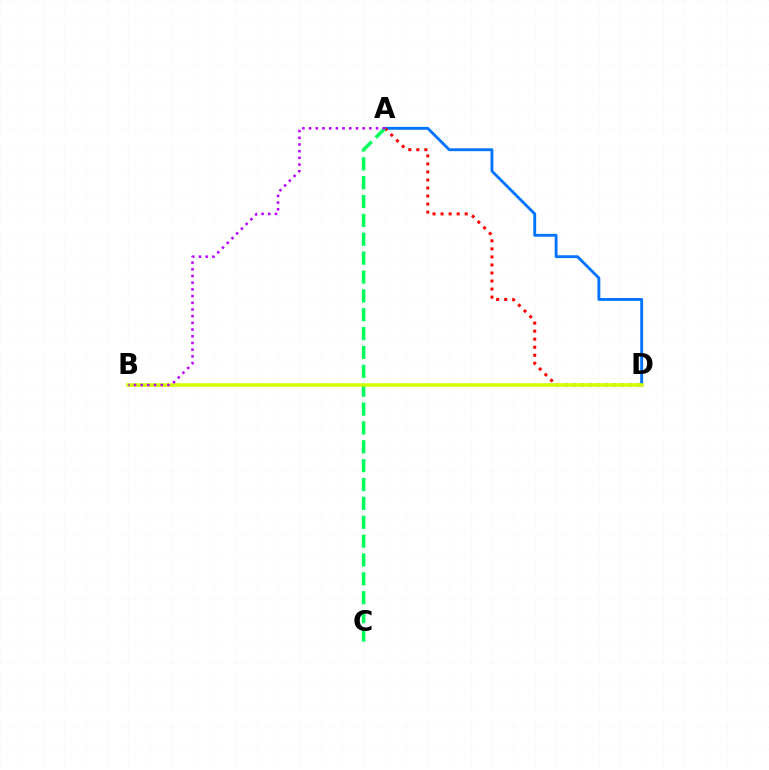{('A', 'D'): [{'color': '#0074ff', 'line_style': 'solid', 'thickness': 2.07}, {'color': '#ff0000', 'line_style': 'dotted', 'thickness': 2.18}], ('A', 'C'): [{'color': '#00ff5c', 'line_style': 'dashed', 'thickness': 2.56}], ('B', 'D'): [{'color': '#d1ff00', 'line_style': 'solid', 'thickness': 2.55}], ('A', 'B'): [{'color': '#b900ff', 'line_style': 'dotted', 'thickness': 1.82}]}